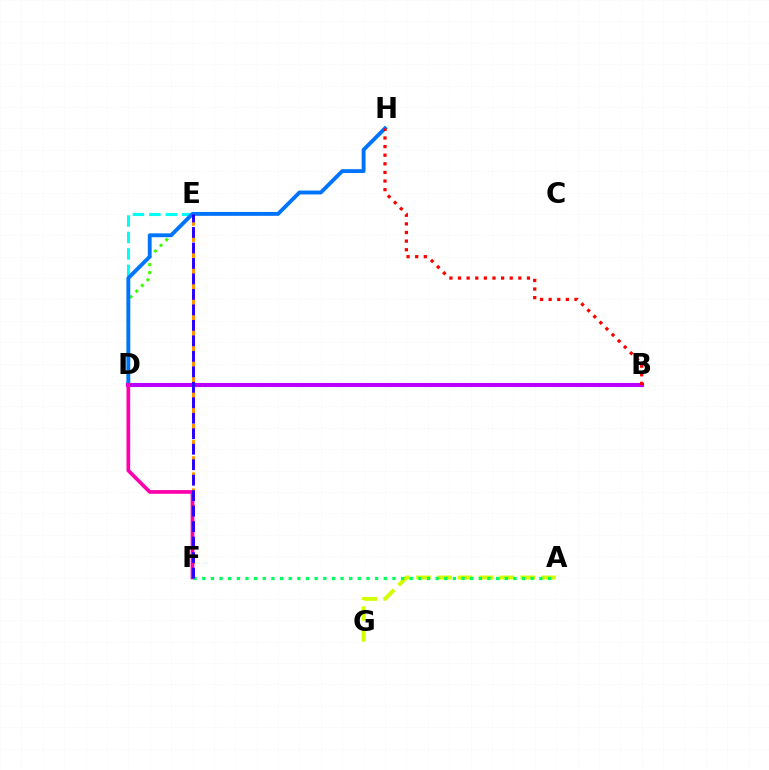{('E', 'F'): [{'color': '#ff9400', 'line_style': 'dashed', 'thickness': 2.19}, {'color': '#2500ff', 'line_style': 'dashed', 'thickness': 2.1}], ('D', 'E'): [{'color': '#00fff6', 'line_style': 'dashed', 'thickness': 2.23}, {'color': '#3dff00', 'line_style': 'dotted', 'thickness': 2.17}], ('D', 'H'): [{'color': '#0074ff', 'line_style': 'solid', 'thickness': 2.79}], ('A', 'G'): [{'color': '#d1ff00', 'line_style': 'dashed', 'thickness': 2.83}], ('B', 'D'): [{'color': '#b900ff', 'line_style': 'solid', 'thickness': 2.94}], ('D', 'F'): [{'color': '#ff00ac', 'line_style': 'solid', 'thickness': 2.67}], ('A', 'F'): [{'color': '#00ff5c', 'line_style': 'dotted', 'thickness': 2.35}], ('B', 'H'): [{'color': '#ff0000', 'line_style': 'dotted', 'thickness': 2.34}]}